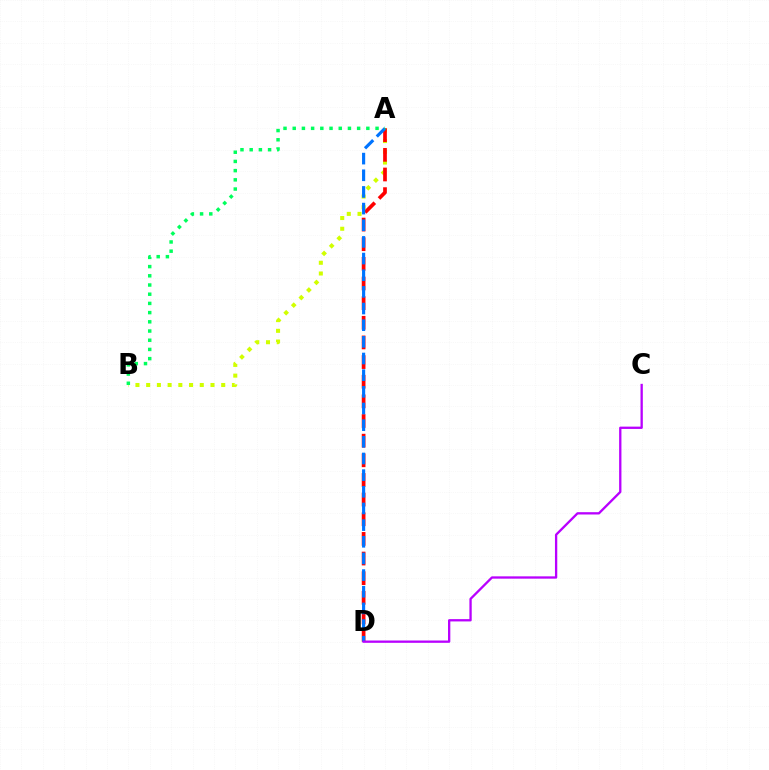{('A', 'B'): [{'color': '#d1ff00', 'line_style': 'dotted', 'thickness': 2.91}, {'color': '#00ff5c', 'line_style': 'dotted', 'thickness': 2.5}], ('A', 'D'): [{'color': '#ff0000', 'line_style': 'dashed', 'thickness': 2.67}, {'color': '#0074ff', 'line_style': 'dashed', 'thickness': 2.26}], ('C', 'D'): [{'color': '#b900ff', 'line_style': 'solid', 'thickness': 1.66}]}